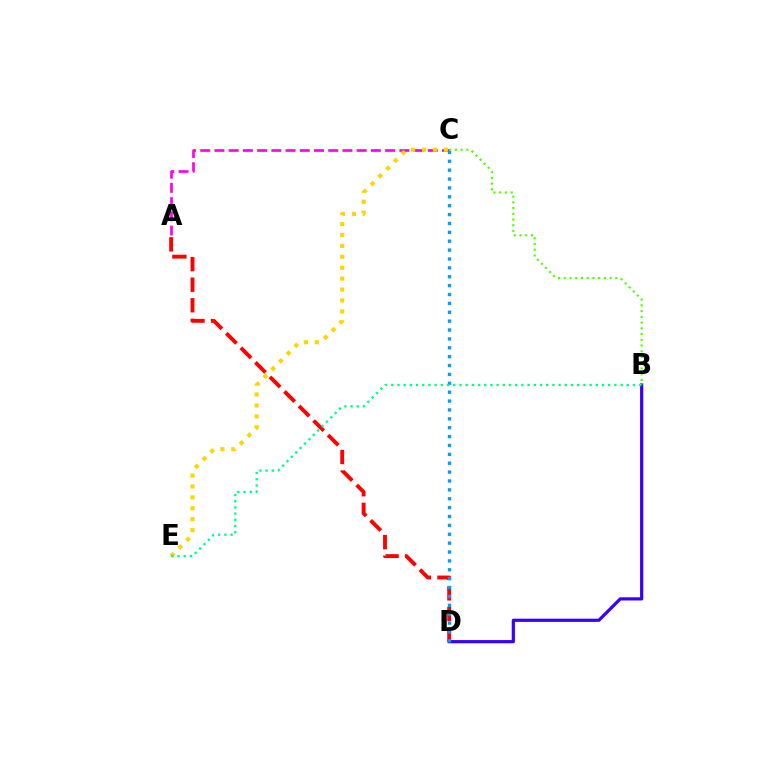{('A', 'D'): [{'color': '#ff0000', 'line_style': 'dashed', 'thickness': 2.79}], ('A', 'C'): [{'color': '#ff00ed', 'line_style': 'dashed', 'thickness': 1.93}], ('C', 'E'): [{'color': '#ffd500', 'line_style': 'dotted', 'thickness': 2.97}], ('B', 'D'): [{'color': '#3700ff', 'line_style': 'solid', 'thickness': 2.3}], ('C', 'D'): [{'color': '#009eff', 'line_style': 'dotted', 'thickness': 2.41}], ('B', 'E'): [{'color': '#00ff86', 'line_style': 'dotted', 'thickness': 1.68}], ('B', 'C'): [{'color': '#4fff00', 'line_style': 'dotted', 'thickness': 1.56}]}